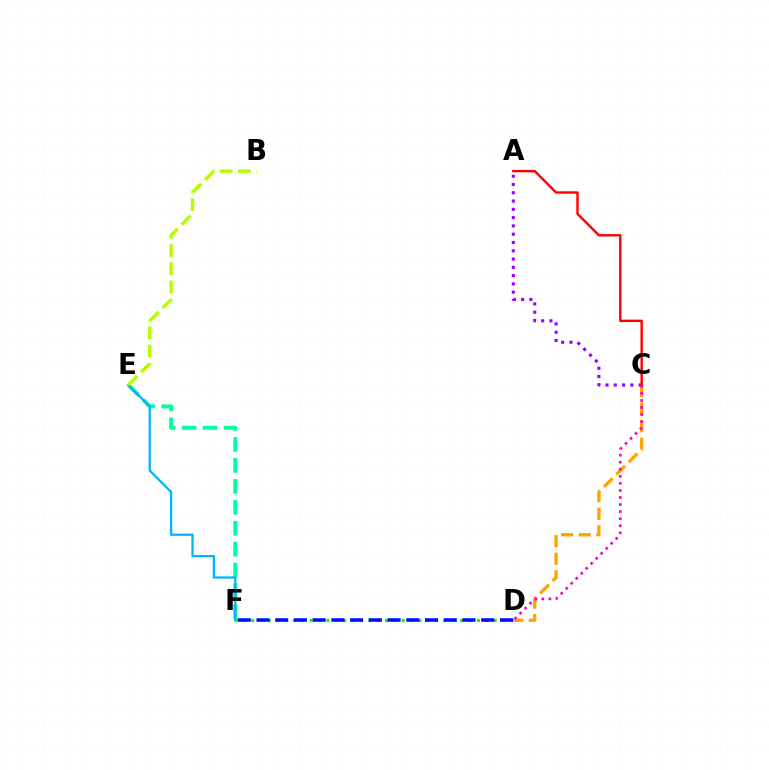{('A', 'C'): [{'color': '#9b00ff', 'line_style': 'dotted', 'thickness': 2.25}, {'color': '#ff0000', 'line_style': 'solid', 'thickness': 1.72}], ('E', 'F'): [{'color': '#00ff9d', 'line_style': 'dashed', 'thickness': 2.84}, {'color': '#00b5ff', 'line_style': 'solid', 'thickness': 1.62}], ('C', 'D'): [{'color': '#ffa500', 'line_style': 'dashed', 'thickness': 2.38}, {'color': '#ff00bd', 'line_style': 'dotted', 'thickness': 1.92}], ('D', 'F'): [{'color': '#08ff00', 'line_style': 'dotted', 'thickness': 2.27}, {'color': '#0010ff', 'line_style': 'dashed', 'thickness': 2.54}], ('B', 'E'): [{'color': '#b3ff00', 'line_style': 'dashed', 'thickness': 2.48}]}